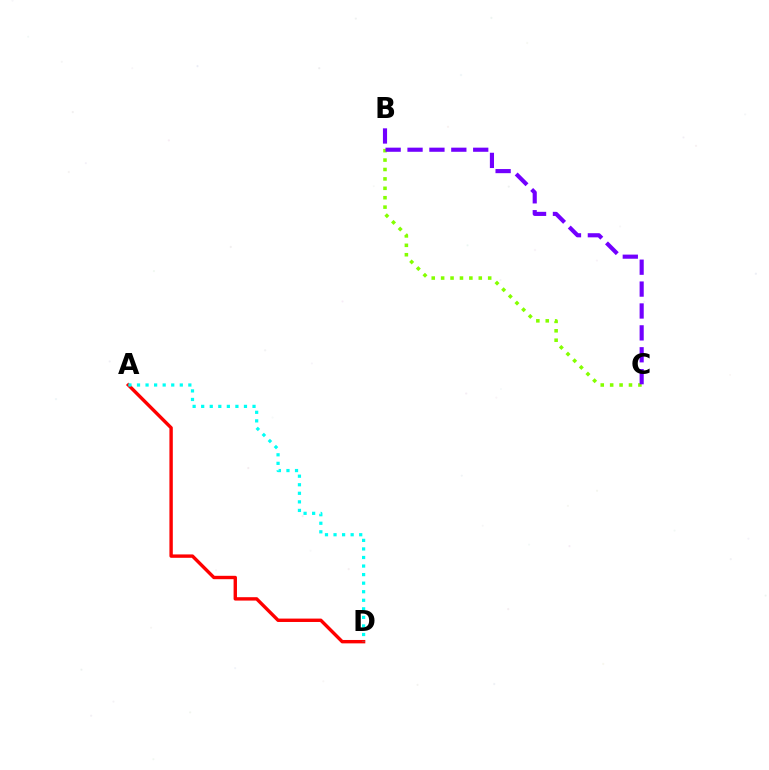{('B', 'C'): [{'color': '#84ff00', 'line_style': 'dotted', 'thickness': 2.56}, {'color': '#7200ff', 'line_style': 'dashed', 'thickness': 2.97}], ('A', 'D'): [{'color': '#ff0000', 'line_style': 'solid', 'thickness': 2.44}, {'color': '#00fff6', 'line_style': 'dotted', 'thickness': 2.32}]}